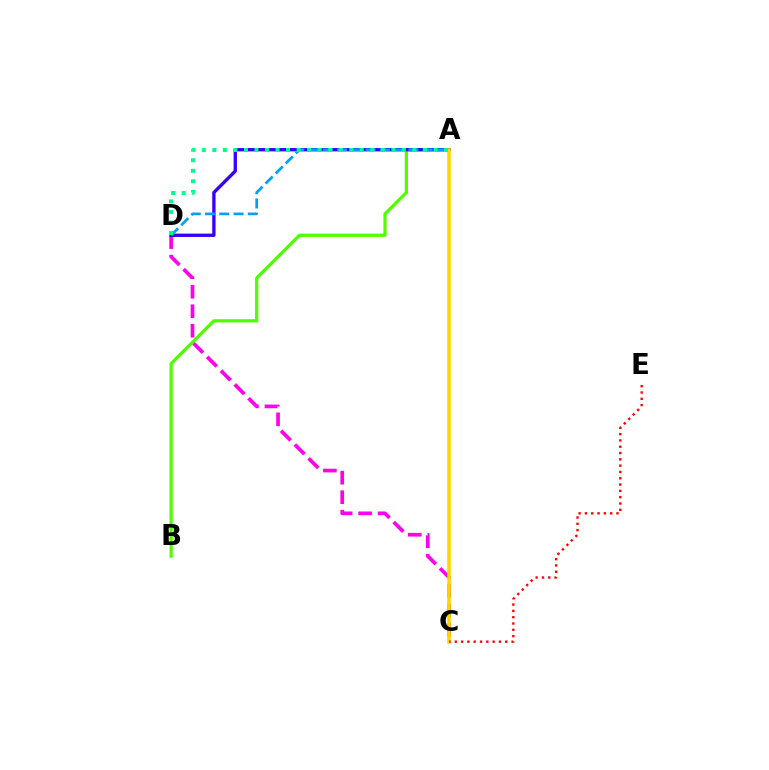{('C', 'D'): [{'color': '#ff00ed', 'line_style': 'dashed', 'thickness': 2.65}], ('A', 'B'): [{'color': '#4fff00', 'line_style': 'solid', 'thickness': 2.33}], ('A', 'D'): [{'color': '#3700ff', 'line_style': 'solid', 'thickness': 2.4}, {'color': '#009eff', 'line_style': 'dashed', 'thickness': 1.94}, {'color': '#00ff86', 'line_style': 'dotted', 'thickness': 2.86}], ('A', 'C'): [{'color': '#ffd500', 'line_style': 'solid', 'thickness': 2.58}], ('C', 'E'): [{'color': '#ff0000', 'line_style': 'dotted', 'thickness': 1.71}]}